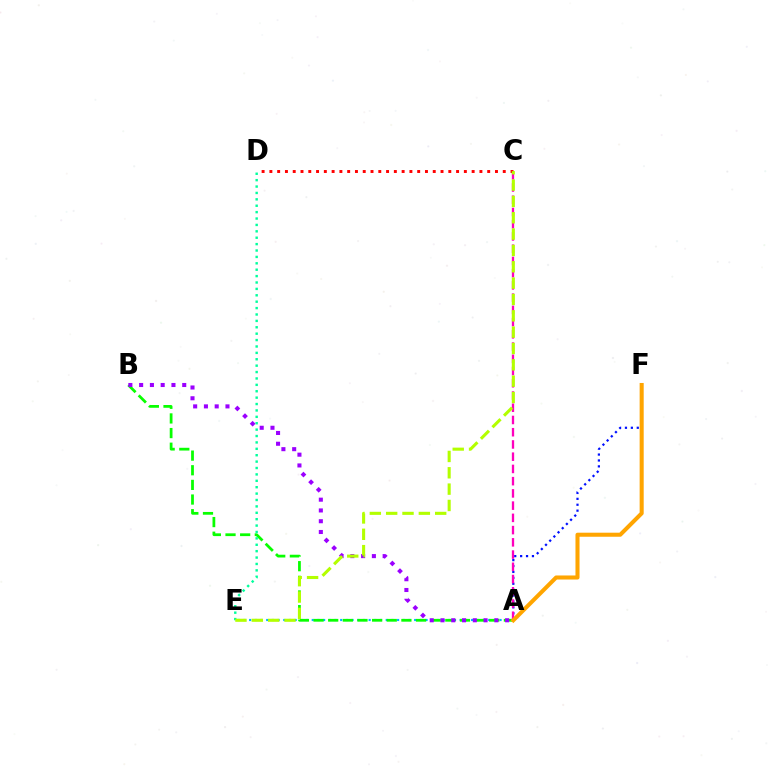{('A', 'E'): [{'color': '#00b5ff', 'line_style': 'dotted', 'thickness': 1.55}], ('A', 'B'): [{'color': '#08ff00', 'line_style': 'dashed', 'thickness': 1.99}, {'color': '#9b00ff', 'line_style': 'dotted', 'thickness': 2.93}], ('D', 'E'): [{'color': '#00ff9d', 'line_style': 'dotted', 'thickness': 1.74}], ('A', 'F'): [{'color': '#0010ff', 'line_style': 'dotted', 'thickness': 1.6}, {'color': '#ffa500', 'line_style': 'solid', 'thickness': 2.92}], ('A', 'C'): [{'color': '#ff00bd', 'line_style': 'dashed', 'thickness': 1.66}], ('C', 'D'): [{'color': '#ff0000', 'line_style': 'dotted', 'thickness': 2.11}], ('C', 'E'): [{'color': '#b3ff00', 'line_style': 'dashed', 'thickness': 2.22}]}